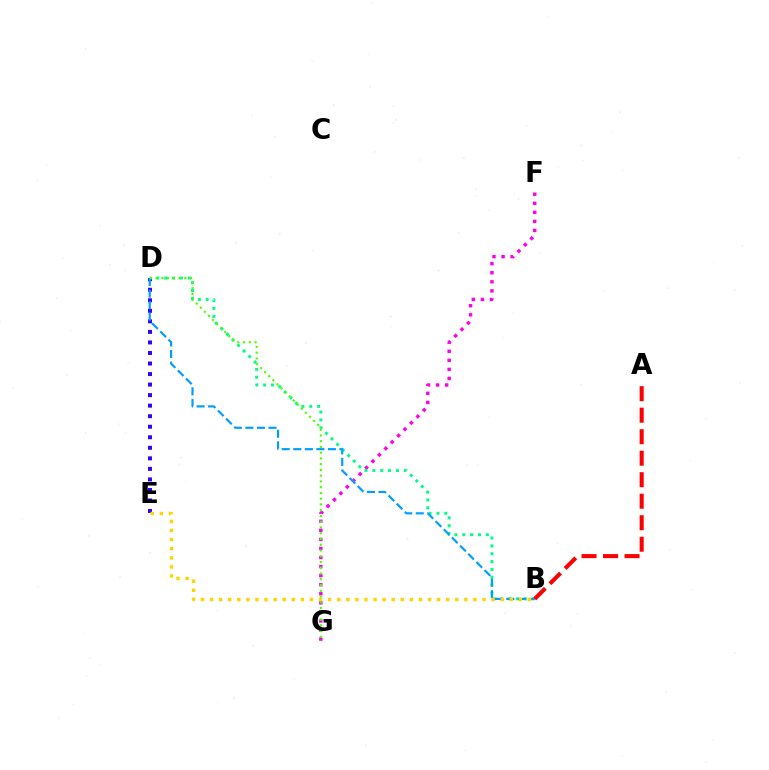{('D', 'E'): [{'color': '#3700ff', 'line_style': 'dotted', 'thickness': 2.86}], ('F', 'G'): [{'color': '#ff00ed', 'line_style': 'dotted', 'thickness': 2.46}], ('B', 'D'): [{'color': '#00ff86', 'line_style': 'dotted', 'thickness': 2.14}, {'color': '#009eff', 'line_style': 'dashed', 'thickness': 1.57}], ('B', 'E'): [{'color': '#ffd500', 'line_style': 'dotted', 'thickness': 2.47}], ('D', 'G'): [{'color': '#4fff00', 'line_style': 'dotted', 'thickness': 1.56}], ('A', 'B'): [{'color': '#ff0000', 'line_style': 'dashed', 'thickness': 2.92}]}